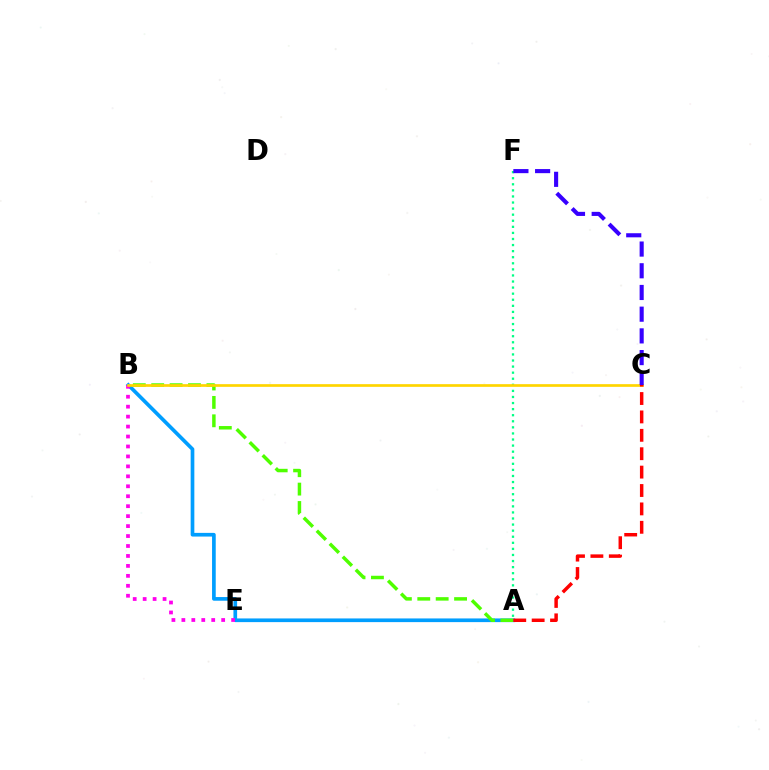{('A', 'B'): [{'color': '#009eff', 'line_style': 'solid', 'thickness': 2.65}, {'color': '#4fff00', 'line_style': 'dashed', 'thickness': 2.5}], ('B', 'E'): [{'color': '#ff00ed', 'line_style': 'dotted', 'thickness': 2.7}], ('A', 'F'): [{'color': '#00ff86', 'line_style': 'dotted', 'thickness': 1.65}], ('B', 'C'): [{'color': '#ffd500', 'line_style': 'solid', 'thickness': 1.94}], ('A', 'C'): [{'color': '#ff0000', 'line_style': 'dashed', 'thickness': 2.5}], ('C', 'F'): [{'color': '#3700ff', 'line_style': 'dashed', 'thickness': 2.95}]}